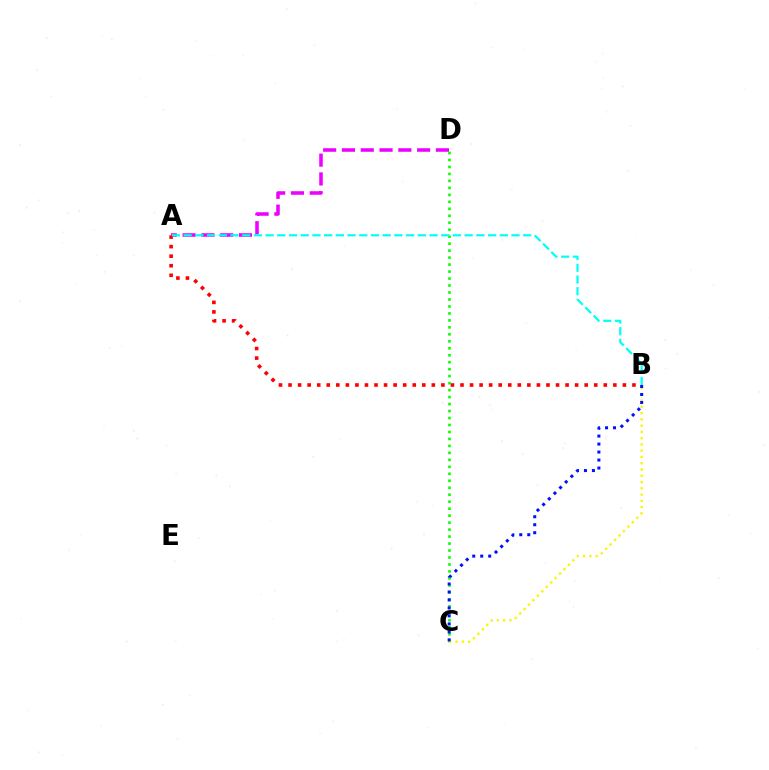{('C', 'D'): [{'color': '#08ff00', 'line_style': 'dotted', 'thickness': 1.89}], ('A', 'D'): [{'color': '#ee00ff', 'line_style': 'dashed', 'thickness': 2.55}], ('A', 'B'): [{'color': '#ff0000', 'line_style': 'dotted', 'thickness': 2.6}, {'color': '#00fff6', 'line_style': 'dashed', 'thickness': 1.59}], ('B', 'C'): [{'color': '#fcf500', 'line_style': 'dotted', 'thickness': 1.7}, {'color': '#0010ff', 'line_style': 'dotted', 'thickness': 2.17}]}